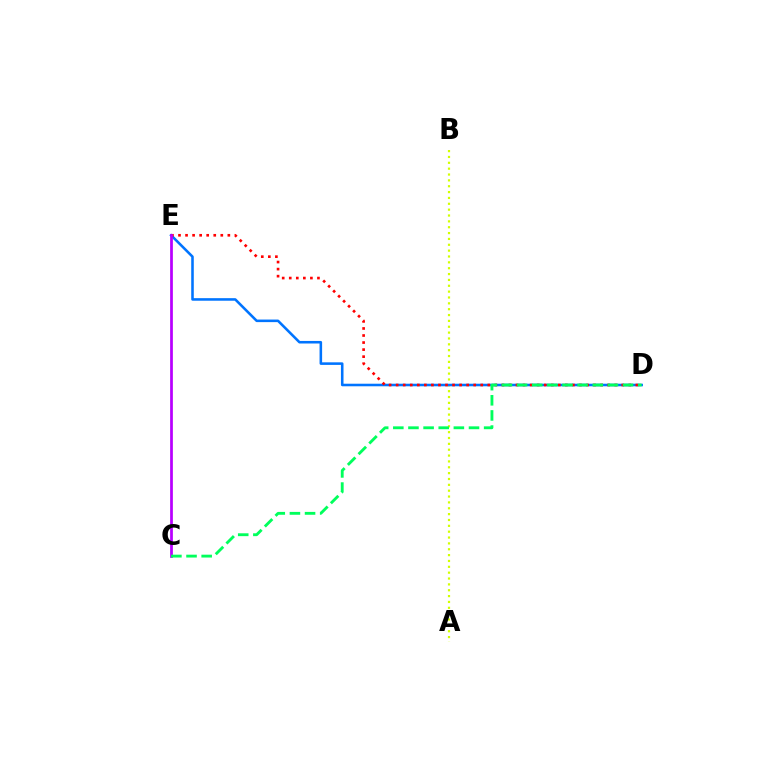{('A', 'B'): [{'color': '#d1ff00', 'line_style': 'dotted', 'thickness': 1.59}], ('D', 'E'): [{'color': '#0074ff', 'line_style': 'solid', 'thickness': 1.85}, {'color': '#ff0000', 'line_style': 'dotted', 'thickness': 1.92}], ('C', 'E'): [{'color': '#b900ff', 'line_style': 'solid', 'thickness': 1.97}], ('C', 'D'): [{'color': '#00ff5c', 'line_style': 'dashed', 'thickness': 2.06}]}